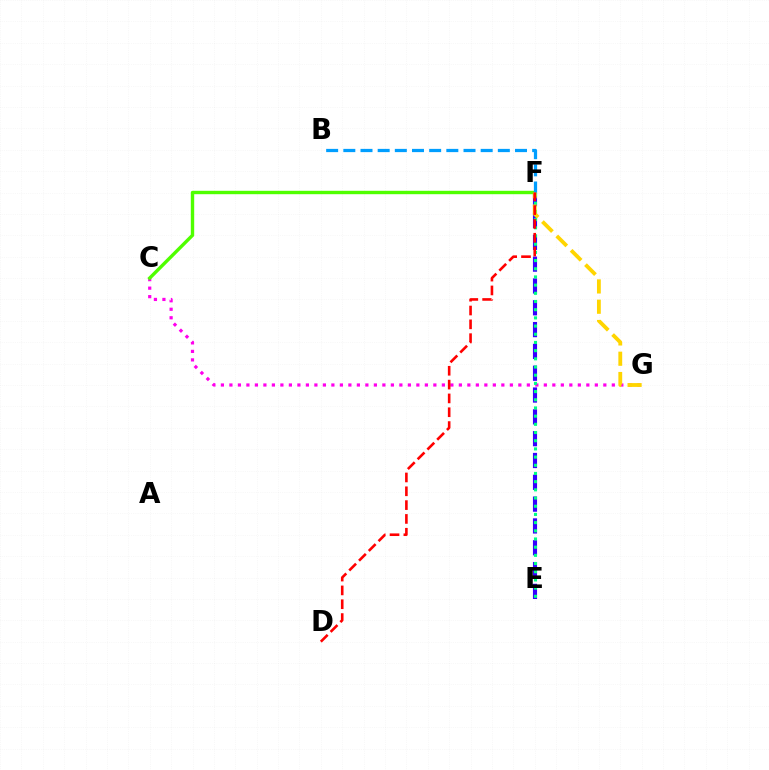{('C', 'G'): [{'color': '#ff00ed', 'line_style': 'dotted', 'thickness': 2.31}], ('E', 'F'): [{'color': '#3700ff', 'line_style': 'dashed', 'thickness': 2.96}, {'color': '#00ff86', 'line_style': 'dotted', 'thickness': 2.22}], ('C', 'F'): [{'color': '#4fff00', 'line_style': 'solid', 'thickness': 2.44}], ('B', 'F'): [{'color': '#009eff', 'line_style': 'dashed', 'thickness': 2.33}], ('F', 'G'): [{'color': '#ffd500', 'line_style': 'dashed', 'thickness': 2.76}], ('D', 'F'): [{'color': '#ff0000', 'line_style': 'dashed', 'thickness': 1.88}]}